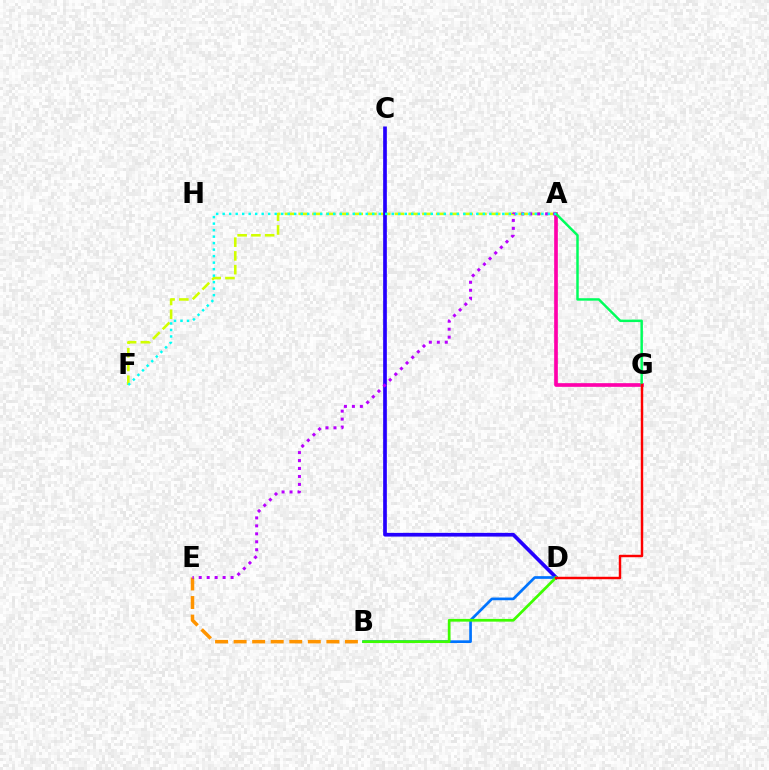{('A', 'F'): [{'color': '#d1ff00', 'line_style': 'dashed', 'thickness': 1.87}, {'color': '#00fff6', 'line_style': 'dotted', 'thickness': 1.77}], ('B', 'E'): [{'color': '#ff9400', 'line_style': 'dashed', 'thickness': 2.52}], ('C', 'D'): [{'color': '#2500ff', 'line_style': 'solid', 'thickness': 2.66}], ('A', 'G'): [{'color': '#ff00ac', 'line_style': 'solid', 'thickness': 2.65}, {'color': '#00ff5c', 'line_style': 'solid', 'thickness': 1.78}], ('A', 'E'): [{'color': '#b900ff', 'line_style': 'dotted', 'thickness': 2.16}], ('B', 'D'): [{'color': '#0074ff', 'line_style': 'solid', 'thickness': 1.94}, {'color': '#3dff00', 'line_style': 'solid', 'thickness': 1.96}], ('D', 'G'): [{'color': '#ff0000', 'line_style': 'solid', 'thickness': 1.76}]}